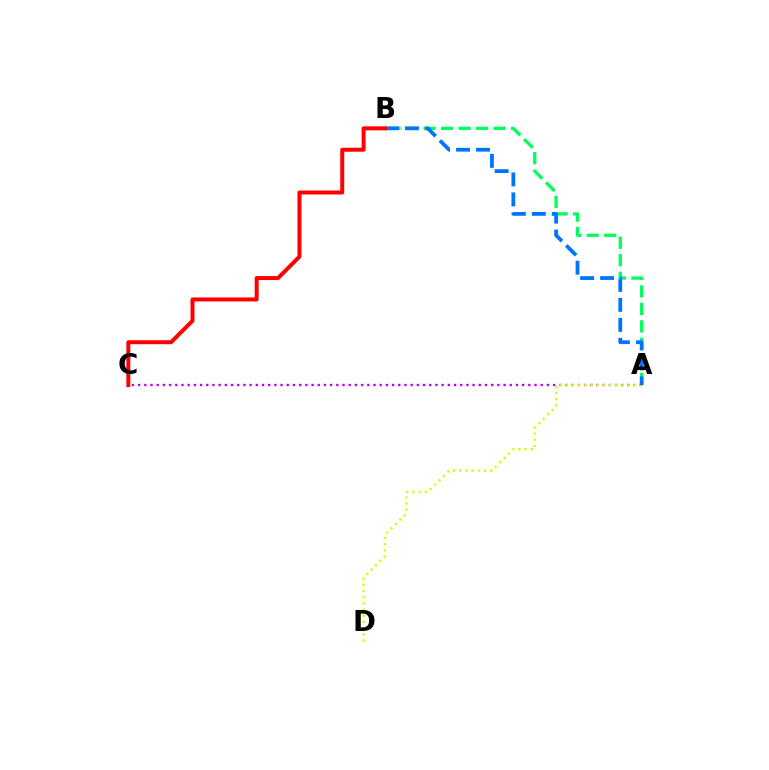{('A', 'C'): [{'color': '#b900ff', 'line_style': 'dotted', 'thickness': 1.68}], ('A', 'D'): [{'color': '#d1ff00', 'line_style': 'dotted', 'thickness': 1.68}], ('A', 'B'): [{'color': '#00ff5c', 'line_style': 'dashed', 'thickness': 2.38}, {'color': '#0074ff', 'line_style': 'dashed', 'thickness': 2.72}], ('B', 'C'): [{'color': '#ff0000', 'line_style': 'solid', 'thickness': 2.87}]}